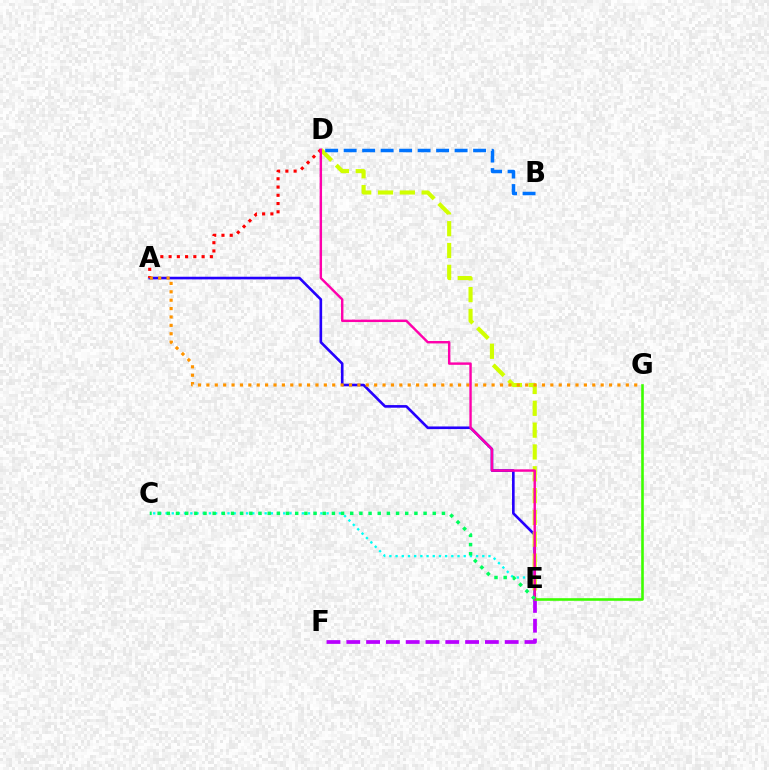{('A', 'E'): [{'color': '#2500ff', 'line_style': 'solid', 'thickness': 1.9}], ('D', 'E'): [{'color': '#d1ff00', 'line_style': 'dashed', 'thickness': 2.97}, {'color': '#ff00ac', 'line_style': 'solid', 'thickness': 1.74}], ('E', 'F'): [{'color': '#b900ff', 'line_style': 'dashed', 'thickness': 2.69}], ('A', 'D'): [{'color': '#ff0000', 'line_style': 'dotted', 'thickness': 2.24}], ('A', 'G'): [{'color': '#ff9400', 'line_style': 'dotted', 'thickness': 2.28}], ('E', 'G'): [{'color': '#3dff00', 'line_style': 'solid', 'thickness': 1.88}], ('B', 'D'): [{'color': '#0074ff', 'line_style': 'dashed', 'thickness': 2.51}], ('C', 'E'): [{'color': '#00fff6', 'line_style': 'dotted', 'thickness': 1.68}, {'color': '#00ff5c', 'line_style': 'dotted', 'thickness': 2.49}]}